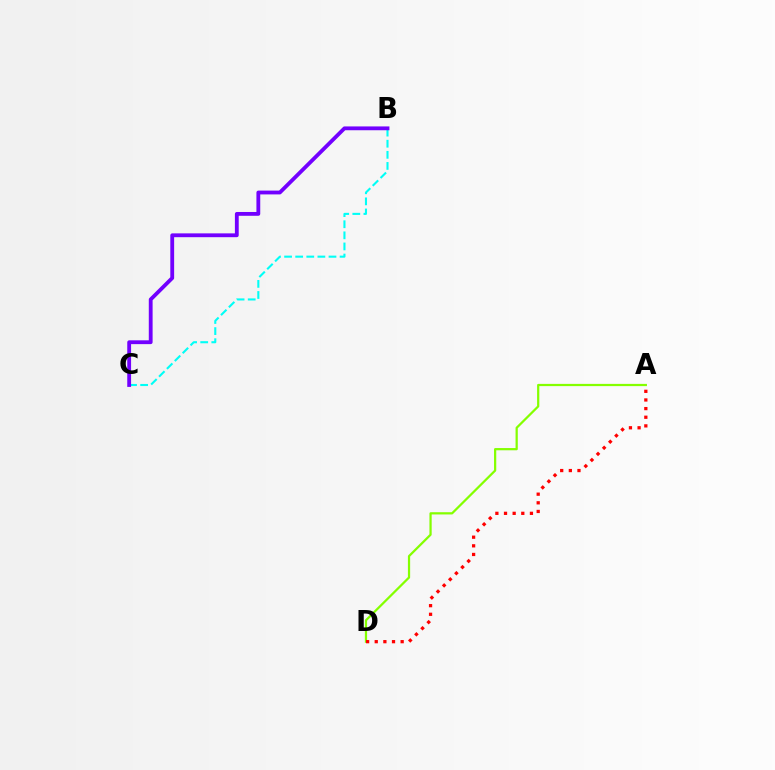{('A', 'D'): [{'color': '#84ff00', 'line_style': 'solid', 'thickness': 1.61}, {'color': '#ff0000', 'line_style': 'dotted', 'thickness': 2.35}], ('B', 'C'): [{'color': '#00fff6', 'line_style': 'dashed', 'thickness': 1.51}, {'color': '#7200ff', 'line_style': 'solid', 'thickness': 2.75}]}